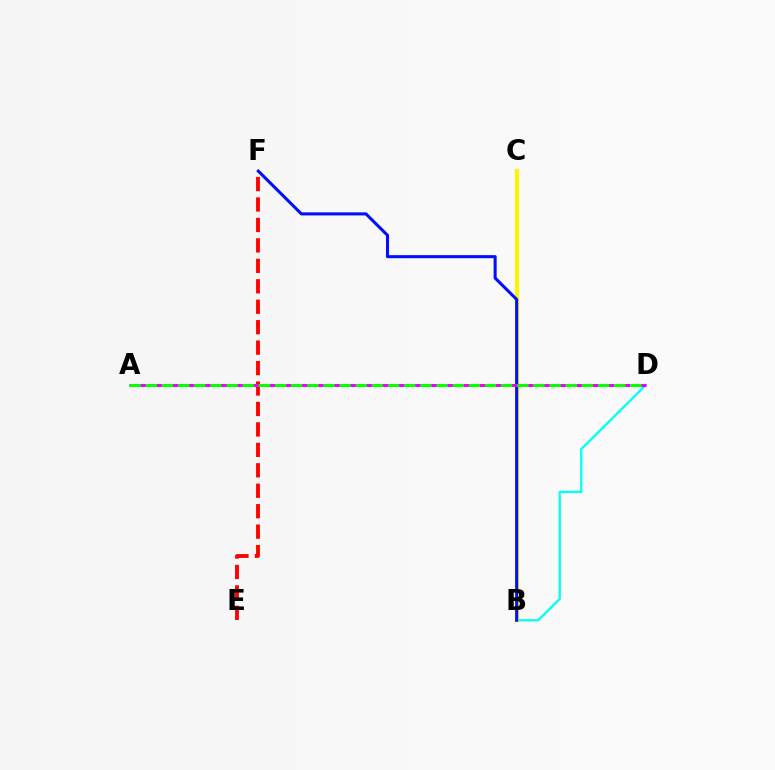{('B', 'D'): [{'color': '#00fff6', 'line_style': 'solid', 'thickness': 1.65}], ('B', 'C'): [{'color': '#fcf500', 'line_style': 'solid', 'thickness': 2.99}], ('B', 'F'): [{'color': '#0010ff', 'line_style': 'solid', 'thickness': 2.2}], ('E', 'F'): [{'color': '#ff0000', 'line_style': 'dashed', 'thickness': 2.78}], ('A', 'D'): [{'color': '#ee00ff', 'line_style': 'dashed', 'thickness': 2.19}, {'color': '#08ff00', 'line_style': 'dashed', 'thickness': 2.19}]}